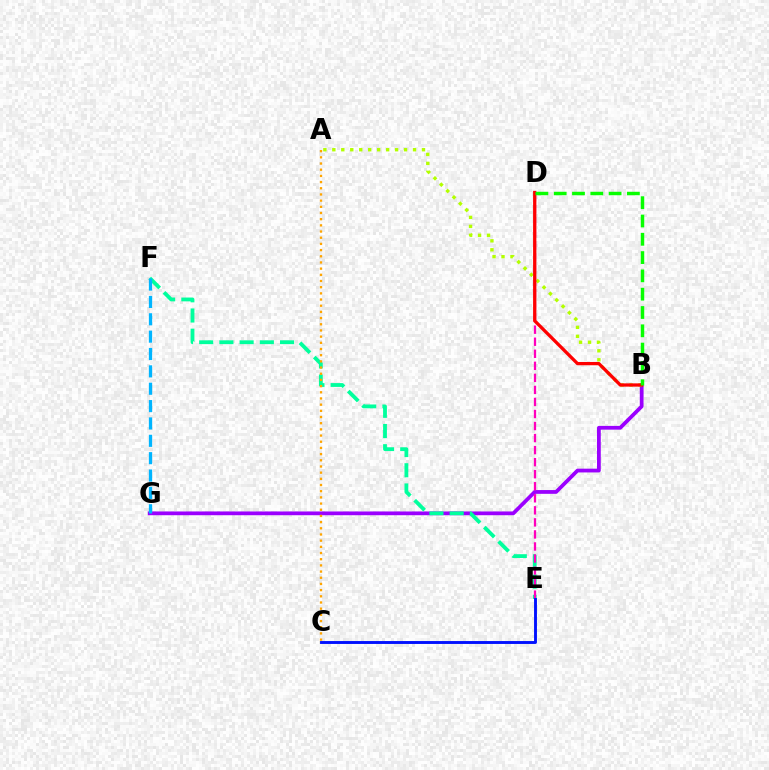{('B', 'G'): [{'color': '#9b00ff', 'line_style': 'solid', 'thickness': 2.71}], ('E', 'F'): [{'color': '#00ff9d', 'line_style': 'dashed', 'thickness': 2.75}], ('A', 'B'): [{'color': '#b3ff00', 'line_style': 'dotted', 'thickness': 2.44}], ('D', 'E'): [{'color': '#ff00bd', 'line_style': 'dashed', 'thickness': 1.64}], ('F', 'G'): [{'color': '#00b5ff', 'line_style': 'dashed', 'thickness': 2.36}], ('C', 'E'): [{'color': '#0010ff', 'line_style': 'solid', 'thickness': 2.08}], ('A', 'C'): [{'color': '#ffa500', 'line_style': 'dotted', 'thickness': 1.68}], ('B', 'D'): [{'color': '#ff0000', 'line_style': 'solid', 'thickness': 2.36}, {'color': '#08ff00', 'line_style': 'dashed', 'thickness': 2.49}]}